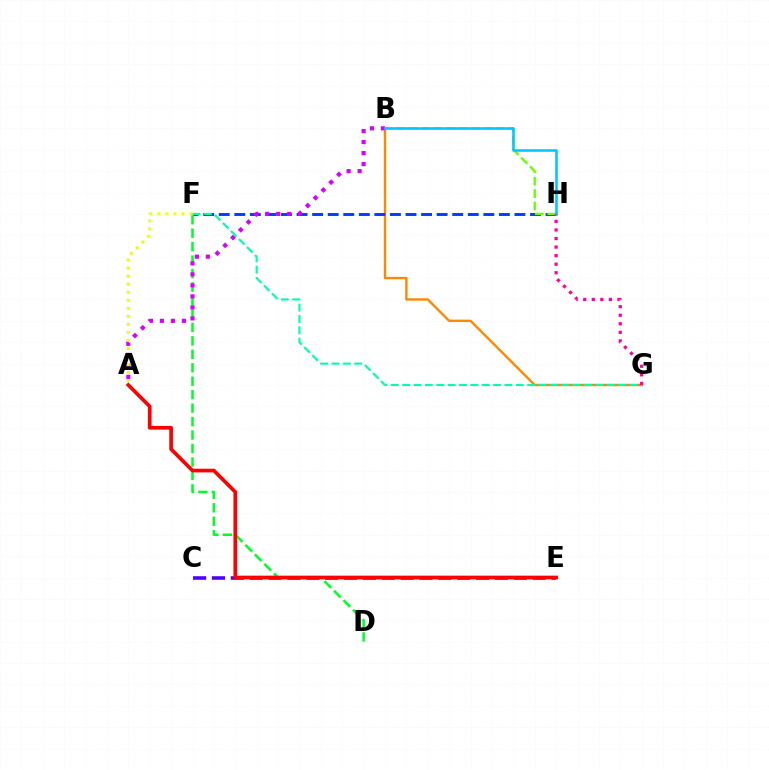{('B', 'G'): [{'color': '#ff8800', 'line_style': 'solid', 'thickness': 1.72}], ('D', 'F'): [{'color': '#00ff27', 'line_style': 'dashed', 'thickness': 1.83}], ('F', 'H'): [{'color': '#003fff', 'line_style': 'dashed', 'thickness': 2.11}], ('B', 'H'): [{'color': '#66ff00', 'line_style': 'dashed', 'thickness': 1.69}, {'color': '#00c7ff', 'line_style': 'solid', 'thickness': 1.86}], ('C', 'E'): [{'color': '#4f00ff', 'line_style': 'dashed', 'thickness': 2.56}], ('A', 'B'): [{'color': '#d600ff', 'line_style': 'dotted', 'thickness': 2.99}], ('A', 'E'): [{'color': '#ff0000', 'line_style': 'solid', 'thickness': 2.66}], ('A', 'F'): [{'color': '#eeff00', 'line_style': 'dotted', 'thickness': 2.18}], ('F', 'G'): [{'color': '#00ffaf', 'line_style': 'dashed', 'thickness': 1.54}], ('G', 'H'): [{'color': '#ff00a0', 'line_style': 'dotted', 'thickness': 2.32}]}